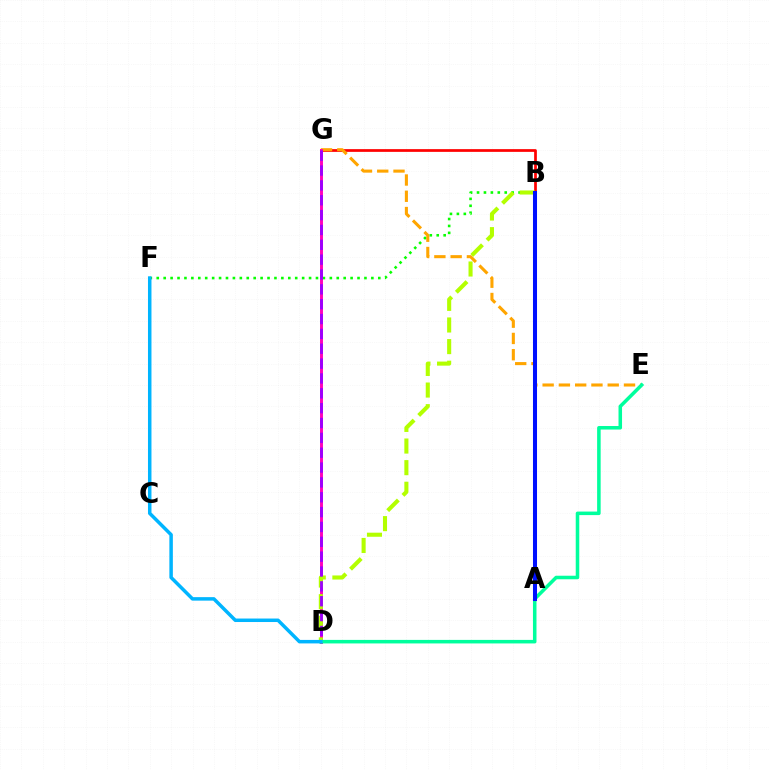{('B', 'G'): [{'color': '#ff0000', 'line_style': 'solid', 'thickness': 1.96}], ('B', 'F'): [{'color': '#08ff00', 'line_style': 'dotted', 'thickness': 1.88}], ('E', 'G'): [{'color': '#ffa500', 'line_style': 'dashed', 'thickness': 2.21}], ('D', 'G'): [{'color': '#ff00bd', 'line_style': 'solid', 'thickness': 2.11}, {'color': '#9b00ff', 'line_style': 'dashed', 'thickness': 2.02}], ('B', 'D'): [{'color': '#b3ff00', 'line_style': 'dashed', 'thickness': 2.94}], ('D', 'E'): [{'color': '#00ff9d', 'line_style': 'solid', 'thickness': 2.55}], ('D', 'F'): [{'color': '#00b5ff', 'line_style': 'solid', 'thickness': 2.52}], ('A', 'B'): [{'color': '#0010ff', 'line_style': 'solid', 'thickness': 2.91}]}